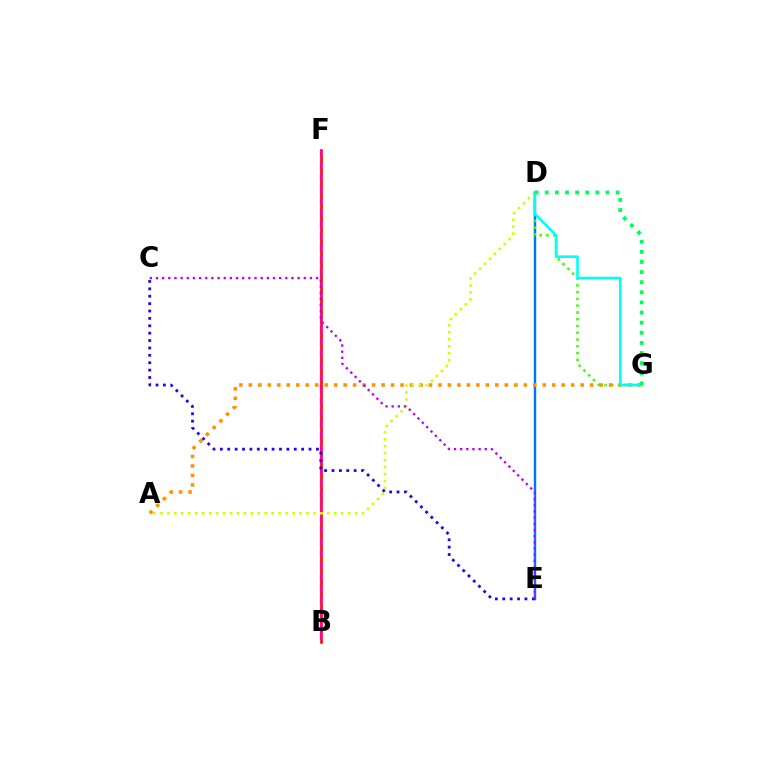{('D', 'E'): [{'color': '#0074ff', 'line_style': 'solid', 'thickness': 1.73}], ('D', 'G'): [{'color': '#3dff00', 'line_style': 'dotted', 'thickness': 1.84}, {'color': '#00fff6', 'line_style': 'solid', 'thickness': 1.89}, {'color': '#00ff5c', 'line_style': 'dotted', 'thickness': 2.75}], ('A', 'G'): [{'color': '#ff9400', 'line_style': 'dotted', 'thickness': 2.58}], ('B', 'F'): [{'color': '#ff0000', 'line_style': 'solid', 'thickness': 1.86}, {'color': '#ff00ac', 'line_style': 'dashed', 'thickness': 1.6}], ('A', 'D'): [{'color': '#d1ff00', 'line_style': 'dotted', 'thickness': 1.89}], ('C', 'E'): [{'color': '#2500ff', 'line_style': 'dotted', 'thickness': 2.01}, {'color': '#b900ff', 'line_style': 'dotted', 'thickness': 1.67}]}